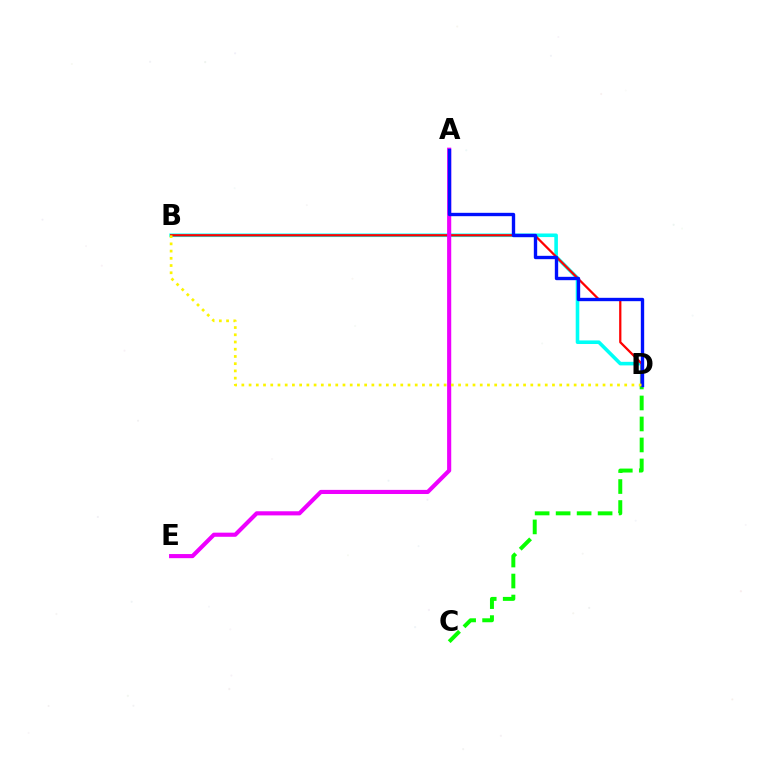{('B', 'D'): [{'color': '#00fff6', 'line_style': 'solid', 'thickness': 2.58}, {'color': '#ff0000', 'line_style': 'solid', 'thickness': 1.62}, {'color': '#fcf500', 'line_style': 'dotted', 'thickness': 1.96}], ('C', 'D'): [{'color': '#08ff00', 'line_style': 'dashed', 'thickness': 2.85}], ('A', 'E'): [{'color': '#ee00ff', 'line_style': 'solid', 'thickness': 2.97}], ('A', 'D'): [{'color': '#0010ff', 'line_style': 'solid', 'thickness': 2.42}]}